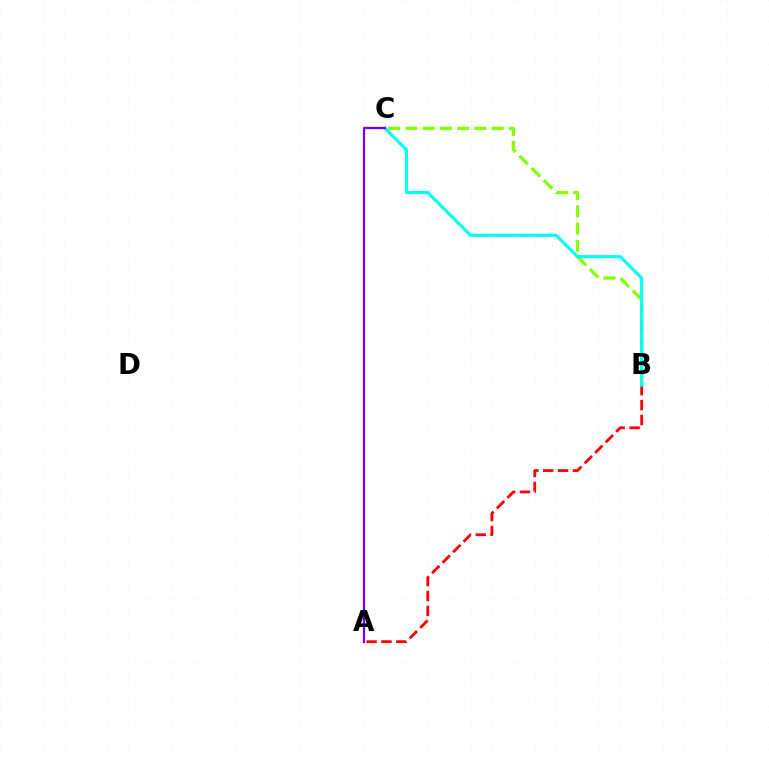{('A', 'B'): [{'color': '#ff0000', 'line_style': 'dashed', 'thickness': 2.02}], ('B', 'C'): [{'color': '#84ff00', 'line_style': 'dashed', 'thickness': 2.34}, {'color': '#00fff6', 'line_style': 'solid', 'thickness': 2.28}], ('A', 'C'): [{'color': '#7200ff', 'line_style': 'solid', 'thickness': 1.62}]}